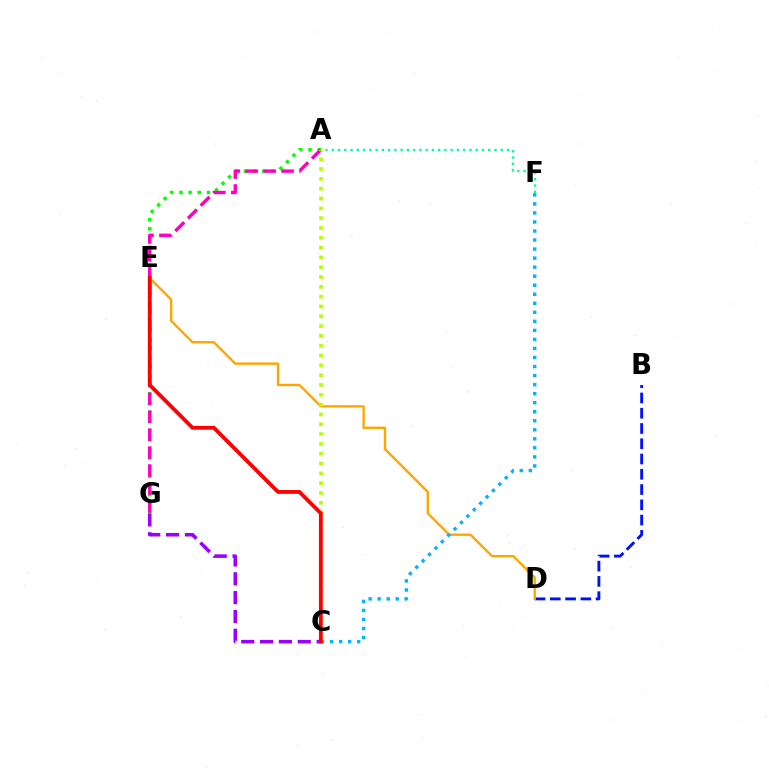{('A', 'F'): [{'color': '#00ff9d', 'line_style': 'dotted', 'thickness': 1.7}], ('A', 'G'): [{'color': '#08ff00', 'line_style': 'dotted', 'thickness': 2.49}, {'color': '#ff00bd', 'line_style': 'dashed', 'thickness': 2.43}], ('B', 'D'): [{'color': '#0010ff', 'line_style': 'dashed', 'thickness': 2.07}], ('D', 'E'): [{'color': '#ffa500', 'line_style': 'solid', 'thickness': 1.7}], ('C', 'G'): [{'color': '#9b00ff', 'line_style': 'dashed', 'thickness': 2.56}], ('C', 'F'): [{'color': '#00b5ff', 'line_style': 'dotted', 'thickness': 2.45}], ('A', 'C'): [{'color': '#b3ff00', 'line_style': 'dotted', 'thickness': 2.67}], ('C', 'E'): [{'color': '#ff0000', 'line_style': 'solid', 'thickness': 2.74}]}